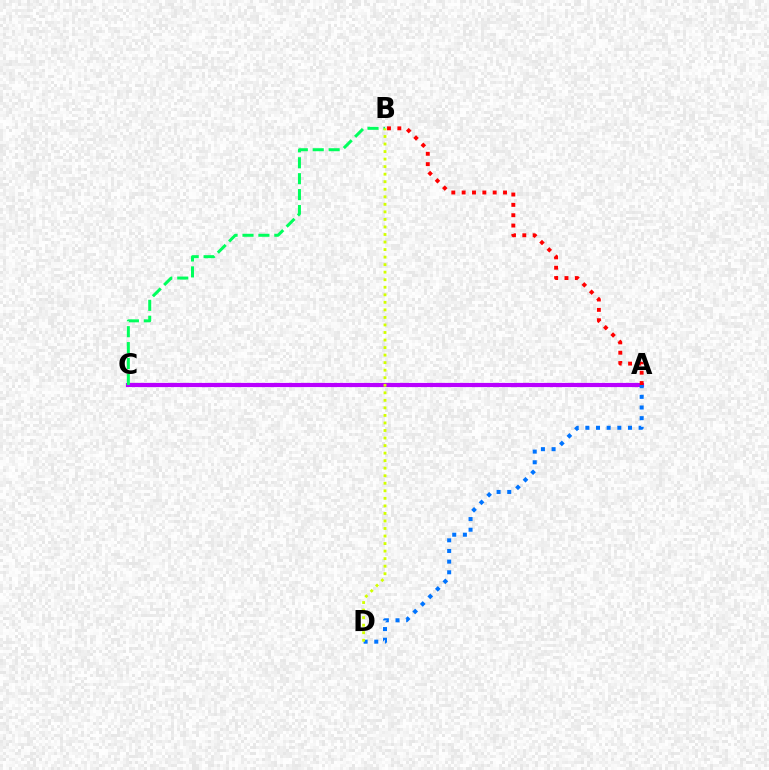{('A', 'C'): [{'color': '#b900ff', 'line_style': 'solid', 'thickness': 2.99}], ('A', 'D'): [{'color': '#0074ff', 'line_style': 'dotted', 'thickness': 2.9}], ('A', 'B'): [{'color': '#ff0000', 'line_style': 'dotted', 'thickness': 2.81}], ('B', 'C'): [{'color': '#00ff5c', 'line_style': 'dashed', 'thickness': 2.16}], ('B', 'D'): [{'color': '#d1ff00', 'line_style': 'dotted', 'thickness': 2.05}]}